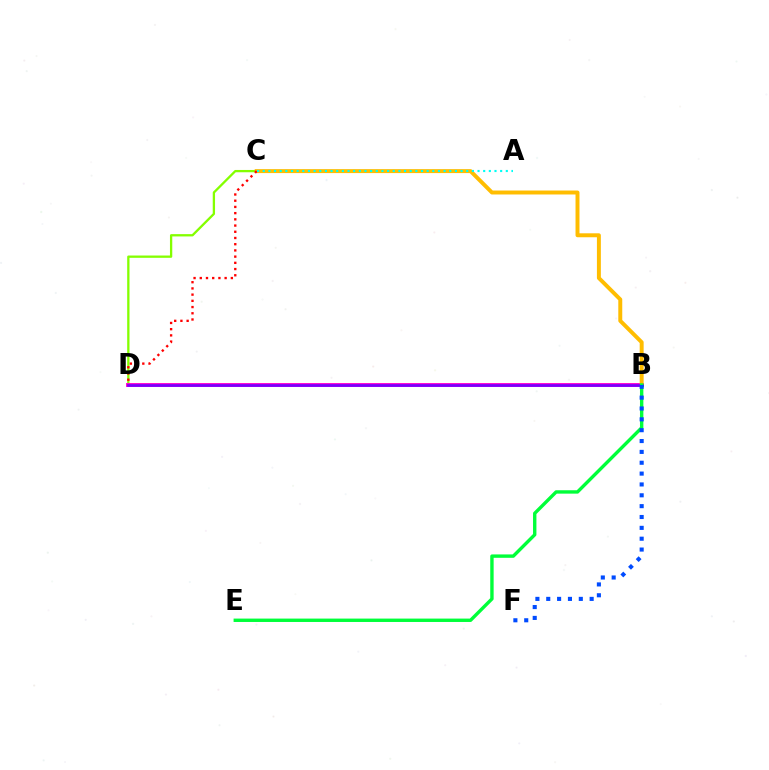{('C', 'D'): [{'color': '#84ff00', 'line_style': 'solid', 'thickness': 1.66}, {'color': '#ff0000', 'line_style': 'dotted', 'thickness': 1.69}], ('B', 'D'): [{'color': '#ff00cf', 'line_style': 'solid', 'thickness': 2.81}, {'color': '#7200ff', 'line_style': 'solid', 'thickness': 1.88}], ('B', 'C'): [{'color': '#ffbd00', 'line_style': 'solid', 'thickness': 2.84}], ('B', 'E'): [{'color': '#00ff39', 'line_style': 'solid', 'thickness': 2.44}], ('B', 'F'): [{'color': '#004bff', 'line_style': 'dotted', 'thickness': 2.95}], ('A', 'C'): [{'color': '#00fff6', 'line_style': 'dotted', 'thickness': 1.54}]}